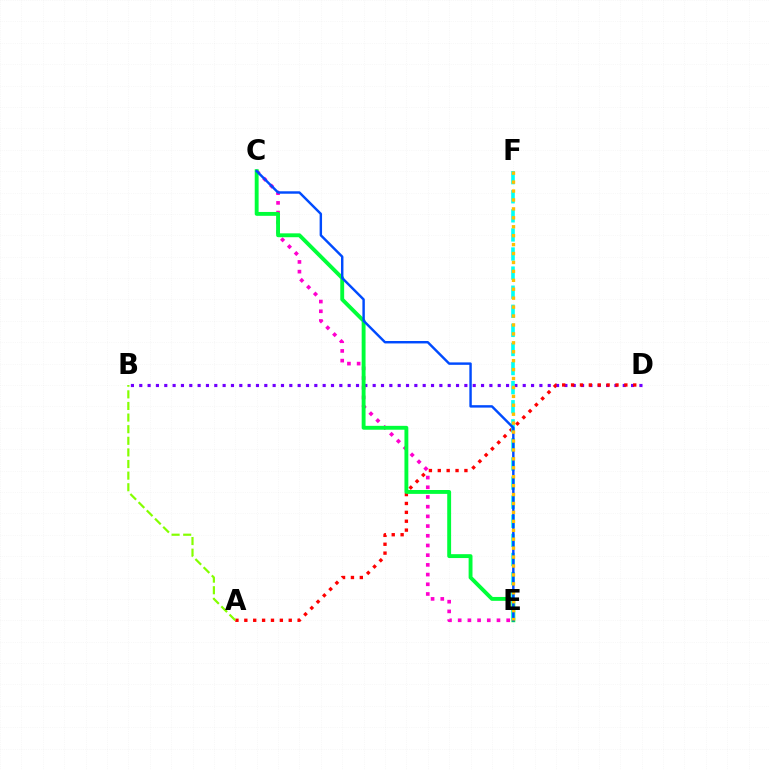{('B', 'D'): [{'color': '#7200ff', 'line_style': 'dotted', 'thickness': 2.26}], ('A', 'D'): [{'color': '#ff0000', 'line_style': 'dotted', 'thickness': 2.41}], ('C', 'E'): [{'color': '#ff00cf', 'line_style': 'dotted', 'thickness': 2.64}, {'color': '#00ff39', 'line_style': 'solid', 'thickness': 2.79}, {'color': '#004bff', 'line_style': 'solid', 'thickness': 1.75}], ('A', 'B'): [{'color': '#84ff00', 'line_style': 'dashed', 'thickness': 1.58}], ('E', 'F'): [{'color': '#00fff6', 'line_style': 'dashed', 'thickness': 2.59}, {'color': '#ffbd00', 'line_style': 'dotted', 'thickness': 2.43}]}